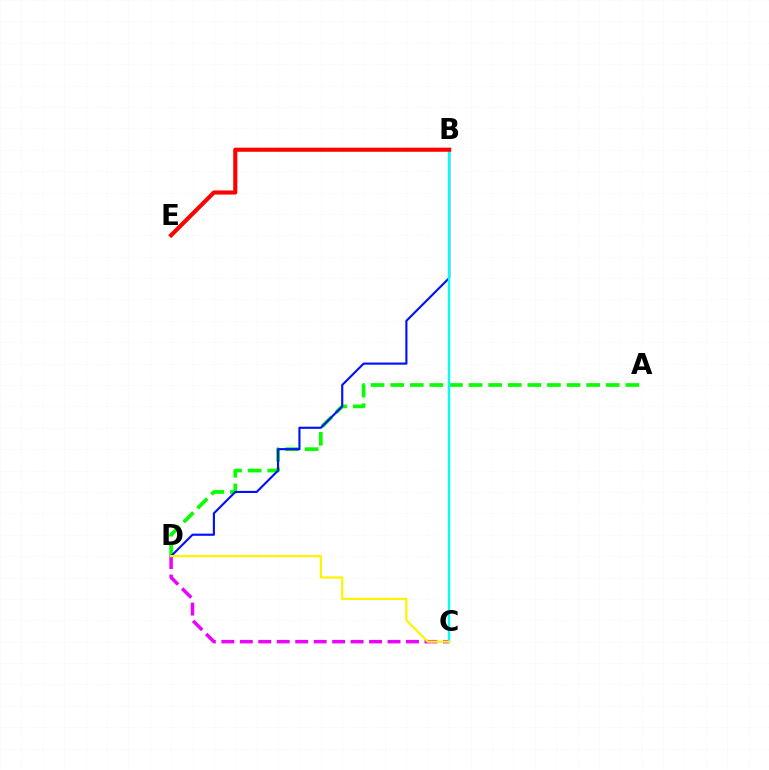{('A', 'D'): [{'color': '#08ff00', 'line_style': 'dashed', 'thickness': 2.66}], ('B', 'D'): [{'color': '#0010ff', 'line_style': 'solid', 'thickness': 1.53}], ('C', 'D'): [{'color': '#ee00ff', 'line_style': 'dashed', 'thickness': 2.51}, {'color': '#fcf500', 'line_style': 'solid', 'thickness': 1.59}], ('B', 'C'): [{'color': '#00fff6', 'line_style': 'solid', 'thickness': 1.71}], ('B', 'E'): [{'color': '#ff0000', 'line_style': 'solid', 'thickness': 2.96}]}